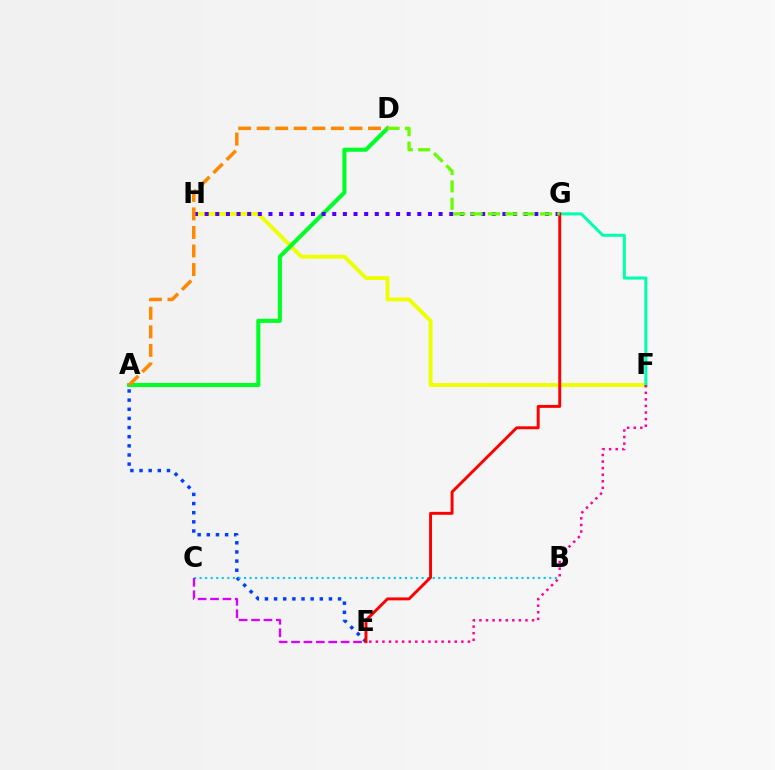{('F', 'H'): [{'color': '#eeff00', 'line_style': 'solid', 'thickness': 2.79}], ('A', 'D'): [{'color': '#00ff27', 'line_style': 'solid', 'thickness': 2.94}, {'color': '#ff8800', 'line_style': 'dashed', 'thickness': 2.52}], ('A', 'E'): [{'color': '#003fff', 'line_style': 'dotted', 'thickness': 2.48}], ('G', 'H'): [{'color': '#4f00ff', 'line_style': 'dotted', 'thickness': 2.89}], ('B', 'C'): [{'color': '#00c7ff', 'line_style': 'dotted', 'thickness': 1.51}], ('F', 'G'): [{'color': '#00ffaf', 'line_style': 'solid', 'thickness': 2.19}], ('C', 'E'): [{'color': '#d600ff', 'line_style': 'dashed', 'thickness': 1.68}], ('E', 'G'): [{'color': '#ff0000', 'line_style': 'solid', 'thickness': 2.11}], ('E', 'F'): [{'color': '#ff00a0', 'line_style': 'dotted', 'thickness': 1.79}], ('D', 'G'): [{'color': '#66ff00', 'line_style': 'dashed', 'thickness': 2.36}]}